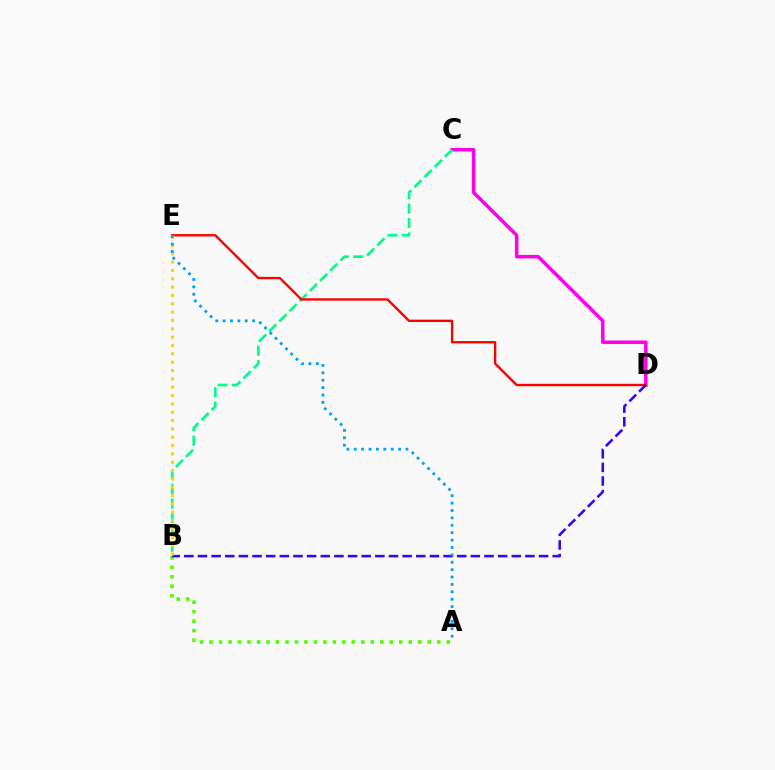{('C', 'D'): [{'color': '#ff00ed', 'line_style': 'solid', 'thickness': 2.53}], ('A', 'B'): [{'color': '#4fff00', 'line_style': 'dotted', 'thickness': 2.58}], ('B', 'C'): [{'color': '#00ff86', 'line_style': 'dashed', 'thickness': 1.95}], ('D', 'E'): [{'color': '#ff0000', 'line_style': 'solid', 'thickness': 1.71}], ('B', 'D'): [{'color': '#3700ff', 'line_style': 'dashed', 'thickness': 1.85}], ('B', 'E'): [{'color': '#ffd500', 'line_style': 'dotted', 'thickness': 2.27}], ('A', 'E'): [{'color': '#009eff', 'line_style': 'dotted', 'thickness': 2.01}]}